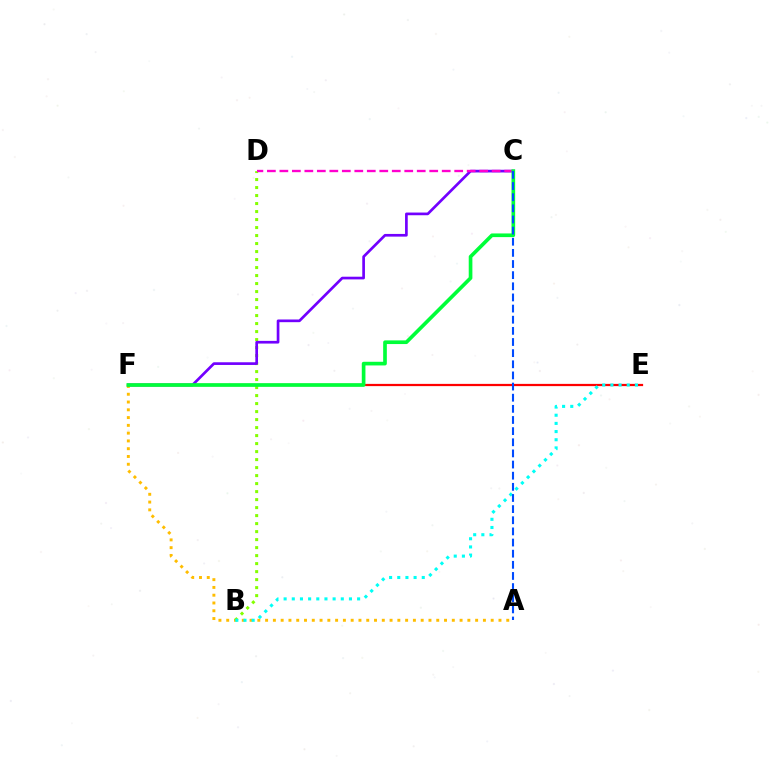{('A', 'F'): [{'color': '#ffbd00', 'line_style': 'dotted', 'thickness': 2.11}], ('B', 'D'): [{'color': '#84ff00', 'line_style': 'dotted', 'thickness': 2.17}], ('E', 'F'): [{'color': '#ff0000', 'line_style': 'solid', 'thickness': 1.61}], ('C', 'F'): [{'color': '#7200ff', 'line_style': 'solid', 'thickness': 1.94}, {'color': '#00ff39', 'line_style': 'solid', 'thickness': 2.64}], ('C', 'D'): [{'color': '#ff00cf', 'line_style': 'dashed', 'thickness': 1.7}], ('B', 'E'): [{'color': '#00fff6', 'line_style': 'dotted', 'thickness': 2.22}], ('A', 'C'): [{'color': '#004bff', 'line_style': 'dashed', 'thickness': 1.51}]}